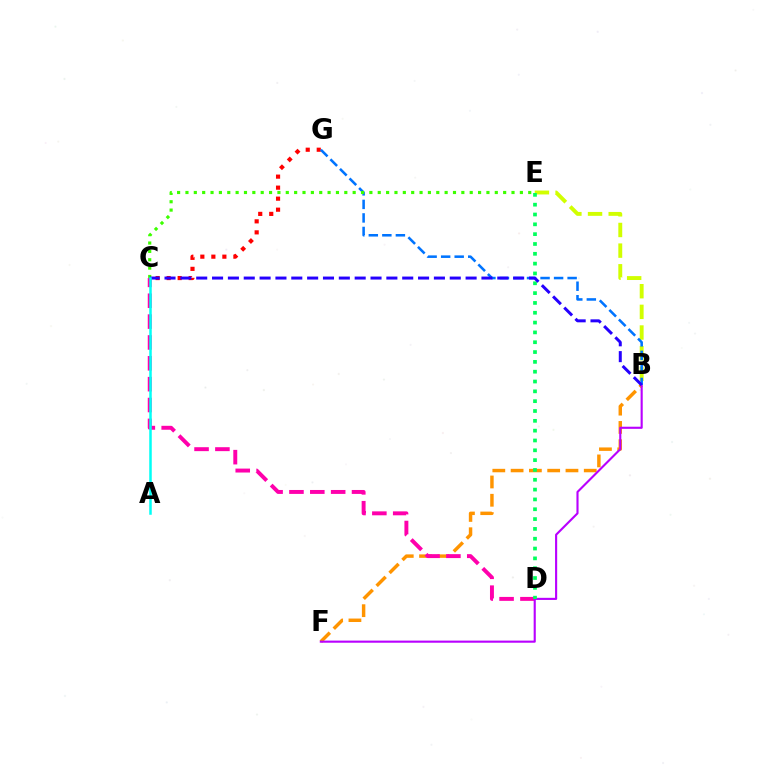{('B', 'F'): [{'color': '#ff9400', 'line_style': 'dashed', 'thickness': 2.48}, {'color': '#b900ff', 'line_style': 'solid', 'thickness': 1.53}], ('C', 'D'): [{'color': '#ff00ac', 'line_style': 'dashed', 'thickness': 2.83}], ('B', 'E'): [{'color': '#d1ff00', 'line_style': 'dashed', 'thickness': 2.81}], ('C', 'G'): [{'color': '#ff0000', 'line_style': 'dotted', 'thickness': 2.99}], ('B', 'G'): [{'color': '#0074ff', 'line_style': 'dashed', 'thickness': 1.84}], ('C', 'E'): [{'color': '#3dff00', 'line_style': 'dotted', 'thickness': 2.27}], ('D', 'E'): [{'color': '#00ff5c', 'line_style': 'dotted', 'thickness': 2.67}], ('B', 'C'): [{'color': '#2500ff', 'line_style': 'dashed', 'thickness': 2.15}], ('A', 'C'): [{'color': '#00fff6', 'line_style': 'solid', 'thickness': 1.81}]}